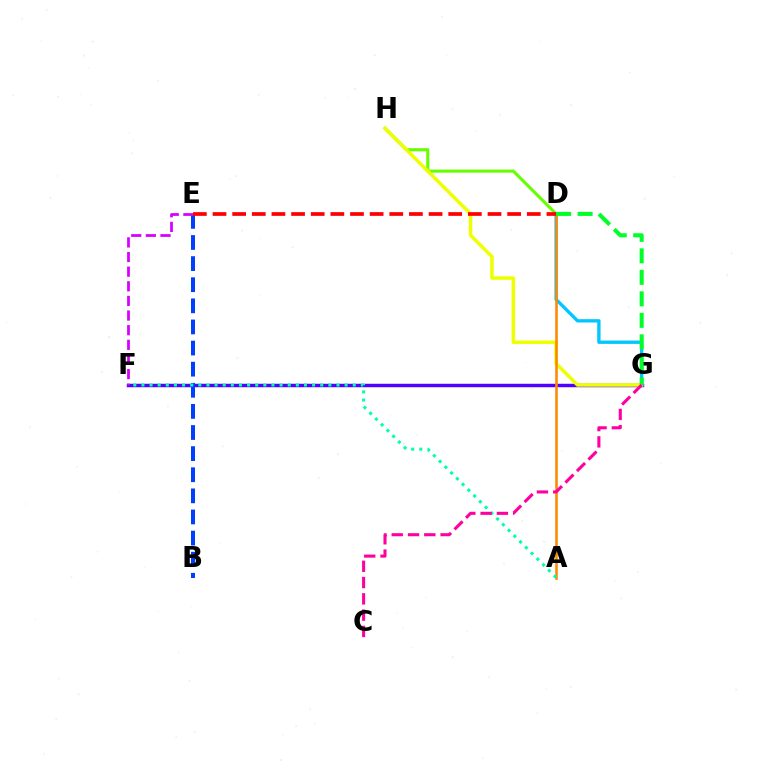{('D', 'G'): [{'color': '#00c7ff', 'line_style': 'solid', 'thickness': 2.41}, {'color': '#00ff27', 'line_style': 'dashed', 'thickness': 2.92}], ('D', 'H'): [{'color': '#66ff00', 'line_style': 'solid', 'thickness': 2.22}], ('F', 'G'): [{'color': '#4f00ff', 'line_style': 'solid', 'thickness': 2.49}], ('G', 'H'): [{'color': '#eeff00', 'line_style': 'solid', 'thickness': 2.52}], ('A', 'D'): [{'color': '#ff8800', 'line_style': 'solid', 'thickness': 1.85}], ('B', 'E'): [{'color': '#003fff', 'line_style': 'dashed', 'thickness': 2.87}], ('E', 'F'): [{'color': '#d600ff', 'line_style': 'dashed', 'thickness': 1.99}], ('A', 'F'): [{'color': '#00ffaf', 'line_style': 'dotted', 'thickness': 2.21}], ('C', 'G'): [{'color': '#ff00a0', 'line_style': 'dashed', 'thickness': 2.21}], ('D', 'E'): [{'color': '#ff0000', 'line_style': 'dashed', 'thickness': 2.67}]}